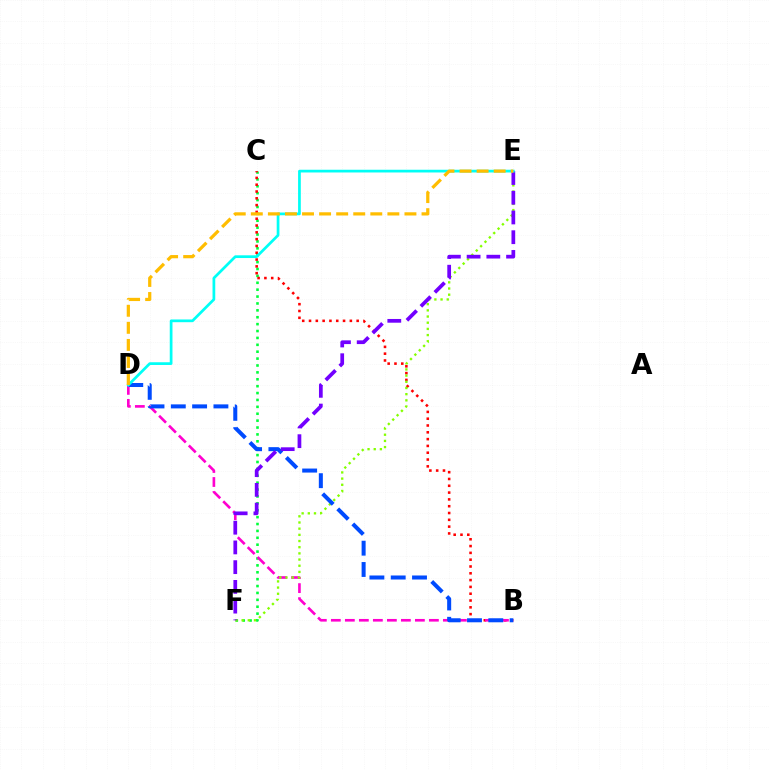{('C', 'F'): [{'color': '#00ff39', 'line_style': 'dotted', 'thickness': 1.87}], ('B', 'C'): [{'color': '#ff0000', 'line_style': 'dotted', 'thickness': 1.85}], ('B', 'D'): [{'color': '#ff00cf', 'line_style': 'dashed', 'thickness': 1.9}, {'color': '#004bff', 'line_style': 'dashed', 'thickness': 2.89}], ('E', 'F'): [{'color': '#84ff00', 'line_style': 'dotted', 'thickness': 1.68}, {'color': '#7200ff', 'line_style': 'dashed', 'thickness': 2.68}], ('D', 'E'): [{'color': '#00fff6', 'line_style': 'solid', 'thickness': 1.96}, {'color': '#ffbd00', 'line_style': 'dashed', 'thickness': 2.32}]}